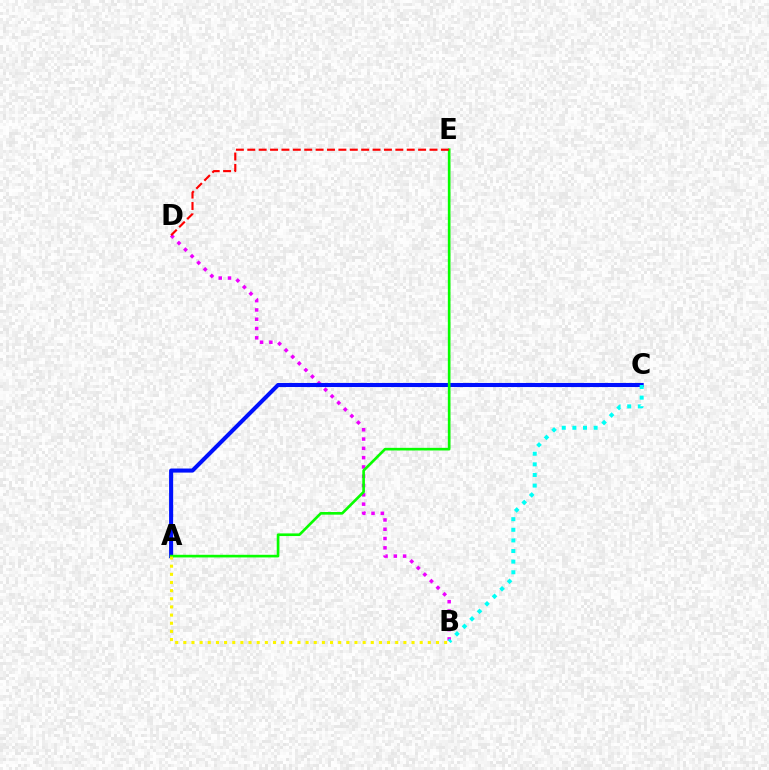{('B', 'D'): [{'color': '#ee00ff', 'line_style': 'dotted', 'thickness': 2.53}], ('A', 'C'): [{'color': '#0010ff', 'line_style': 'solid', 'thickness': 2.93}], ('B', 'C'): [{'color': '#00fff6', 'line_style': 'dotted', 'thickness': 2.88}], ('A', 'E'): [{'color': '#08ff00', 'line_style': 'solid', 'thickness': 1.9}], ('A', 'B'): [{'color': '#fcf500', 'line_style': 'dotted', 'thickness': 2.21}], ('D', 'E'): [{'color': '#ff0000', 'line_style': 'dashed', 'thickness': 1.55}]}